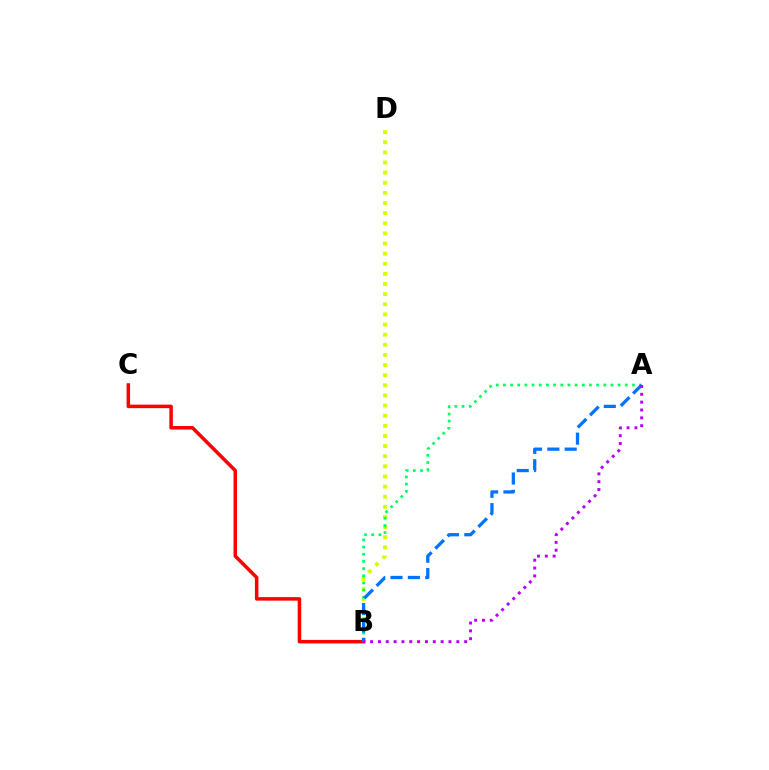{('B', 'D'): [{'color': '#d1ff00', 'line_style': 'dotted', 'thickness': 2.75}], ('A', 'B'): [{'color': '#00ff5c', 'line_style': 'dotted', 'thickness': 1.95}, {'color': '#0074ff', 'line_style': 'dashed', 'thickness': 2.36}, {'color': '#b900ff', 'line_style': 'dotted', 'thickness': 2.13}], ('B', 'C'): [{'color': '#ff0000', 'line_style': 'solid', 'thickness': 2.53}]}